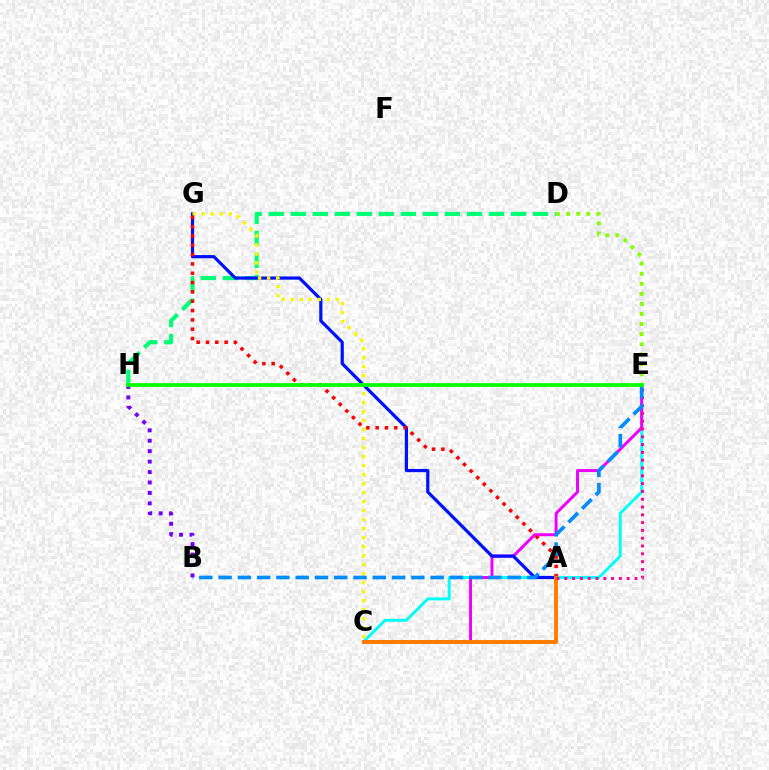{('C', 'E'): [{'color': '#00fff6', 'line_style': 'solid', 'thickness': 2.11}, {'color': '#ee00ff', 'line_style': 'solid', 'thickness': 2.13}], ('D', 'H'): [{'color': '#00ff74', 'line_style': 'dashed', 'thickness': 2.99}], ('A', 'G'): [{'color': '#0010ff', 'line_style': 'solid', 'thickness': 2.3}, {'color': '#ff0000', 'line_style': 'dotted', 'thickness': 2.53}], ('C', 'G'): [{'color': '#fcf500', 'line_style': 'dotted', 'thickness': 2.45}], ('A', 'C'): [{'color': '#ff7c00', 'line_style': 'solid', 'thickness': 2.82}], ('A', 'E'): [{'color': '#ff0094', 'line_style': 'dotted', 'thickness': 2.12}], ('D', 'E'): [{'color': '#84ff00', 'line_style': 'dotted', 'thickness': 2.74}], ('B', 'E'): [{'color': '#008cff', 'line_style': 'dashed', 'thickness': 2.62}], ('B', 'H'): [{'color': '#7200ff', 'line_style': 'dotted', 'thickness': 2.84}], ('E', 'H'): [{'color': '#08ff00', 'line_style': 'solid', 'thickness': 2.67}]}